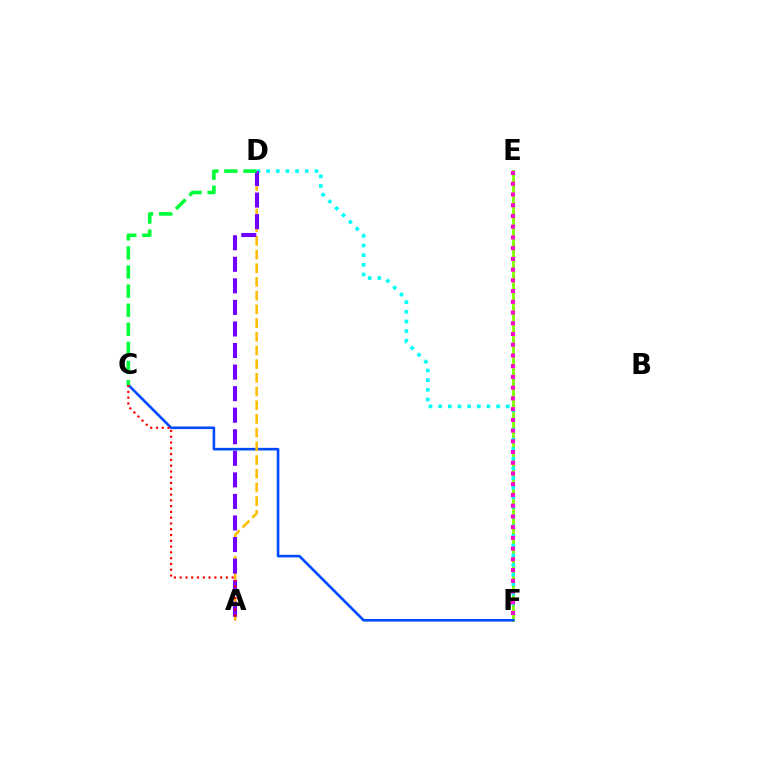{('E', 'F'): [{'color': '#84ff00', 'line_style': 'solid', 'thickness': 2.05}, {'color': '#ff00cf', 'line_style': 'dotted', 'thickness': 2.92}], ('D', 'F'): [{'color': '#00fff6', 'line_style': 'dotted', 'thickness': 2.62}], ('C', 'F'): [{'color': '#004bff', 'line_style': 'solid', 'thickness': 1.89}], ('A', 'D'): [{'color': '#ffbd00', 'line_style': 'dashed', 'thickness': 1.86}, {'color': '#7200ff', 'line_style': 'dashed', 'thickness': 2.93}], ('C', 'D'): [{'color': '#00ff39', 'line_style': 'dashed', 'thickness': 2.59}], ('A', 'C'): [{'color': '#ff0000', 'line_style': 'dotted', 'thickness': 1.57}]}